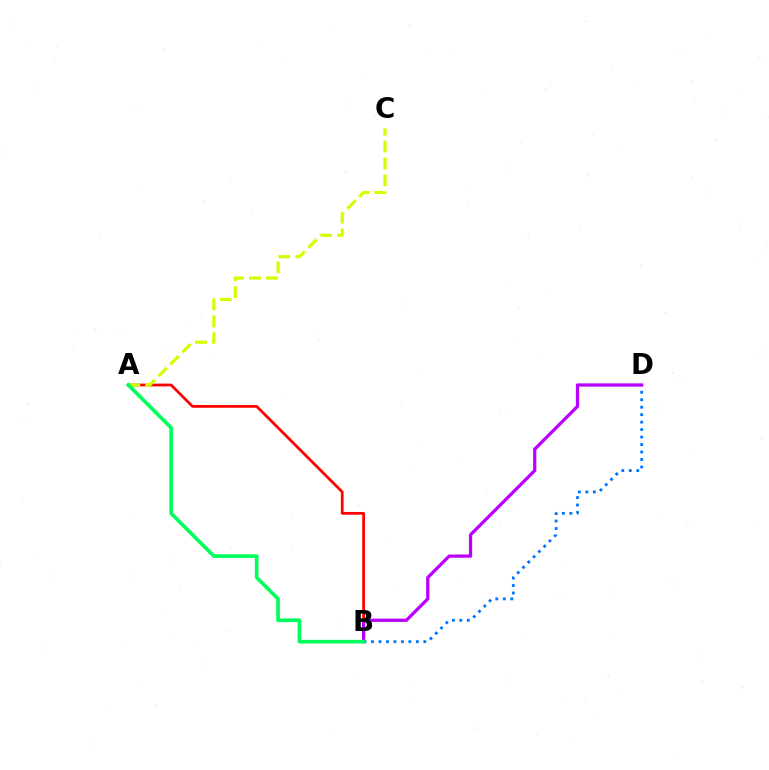{('B', 'D'): [{'color': '#0074ff', 'line_style': 'dotted', 'thickness': 2.03}, {'color': '#b900ff', 'line_style': 'solid', 'thickness': 2.35}], ('A', 'B'): [{'color': '#ff0000', 'line_style': 'solid', 'thickness': 1.98}, {'color': '#00ff5c', 'line_style': 'solid', 'thickness': 2.64}], ('A', 'C'): [{'color': '#d1ff00', 'line_style': 'dashed', 'thickness': 2.29}]}